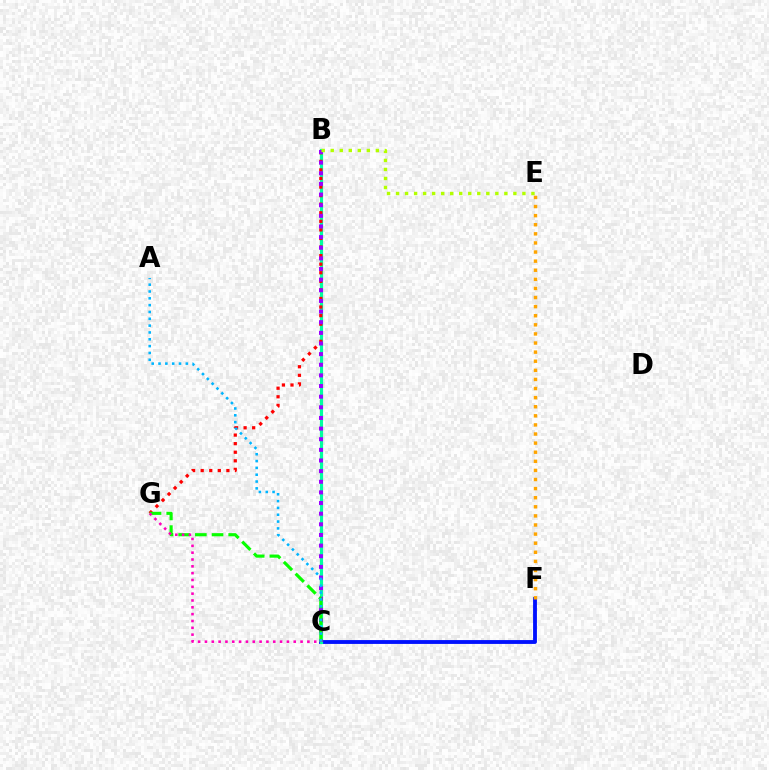{('C', 'F'): [{'color': '#0010ff', 'line_style': 'solid', 'thickness': 2.77}], ('B', 'C'): [{'color': '#00ff9d', 'line_style': 'solid', 'thickness': 2.29}, {'color': '#9b00ff', 'line_style': 'dotted', 'thickness': 2.89}], ('B', 'G'): [{'color': '#ff0000', 'line_style': 'dotted', 'thickness': 2.33}], ('C', 'G'): [{'color': '#08ff00', 'line_style': 'dashed', 'thickness': 2.27}, {'color': '#ff00bd', 'line_style': 'dotted', 'thickness': 1.86}], ('A', 'C'): [{'color': '#00b5ff', 'line_style': 'dotted', 'thickness': 1.85}], ('B', 'E'): [{'color': '#b3ff00', 'line_style': 'dotted', 'thickness': 2.45}], ('E', 'F'): [{'color': '#ffa500', 'line_style': 'dotted', 'thickness': 2.47}]}